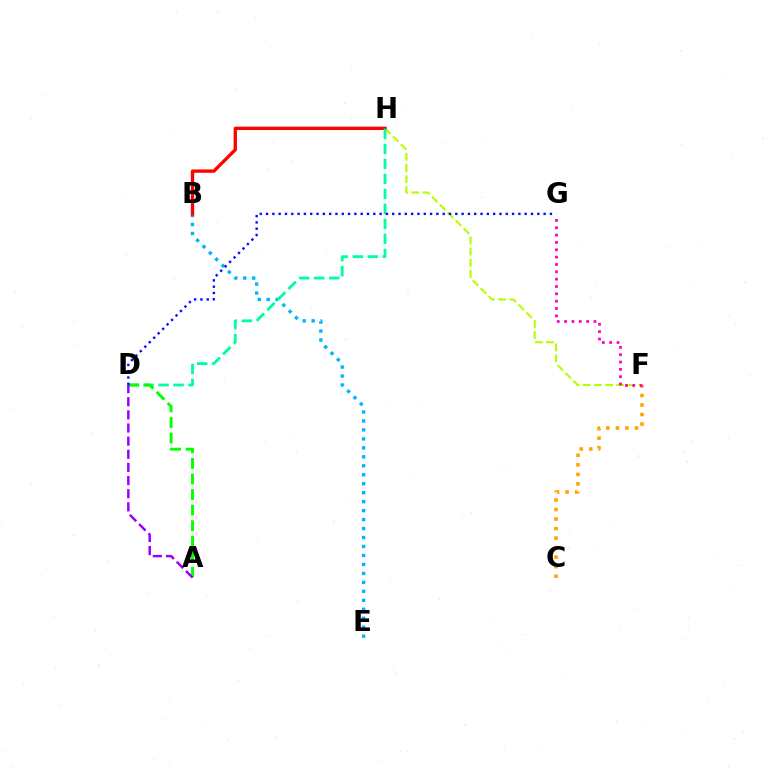{('B', 'E'): [{'color': '#00b5ff', 'line_style': 'dotted', 'thickness': 2.44}], ('F', 'H'): [{'color': '#b3ff00', 'line_style': 'dashed', 'thickness': 1.52}], ('C', 'F'): [{'color': '#ffa500', 'line_style': 'dotted', 'thickness': 2.59}], ('F', 'G'): [{'color': '#ff00bd', 'line_style': 'dotted', 'thickness': 2.0}], ('B', 'H'): [{'color': '#ff0000', 'line_style': 'solid', 'thickness': 2.4}], ('D', 'H'): [{'color': '#00ff9d', 'line_style': 'dashed', 'thickness': 2.04}], ('A', 'D'): [{'color': '#08ff00', 'line_style': 'dashed', 'thickness': 2.12}, {'color': '#9b00ff', 'line_style': 'dashed', 'thickness': 1.79}], ('D', 'G'): [{'color': '#0010ff', 'line_style': 'dotted', 'thickness': 1.71}]}